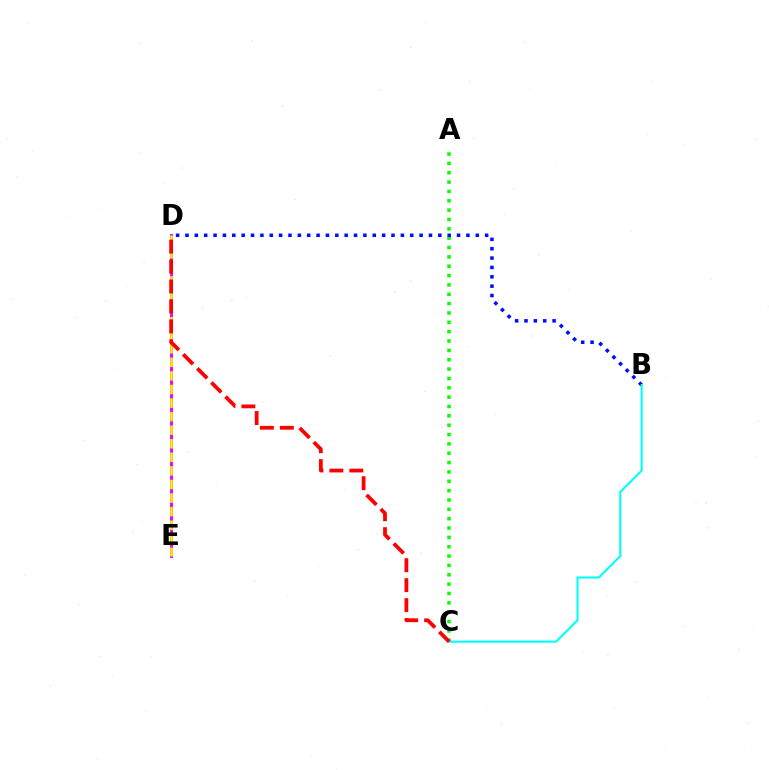{('D', 'E'): [{'color': '#ee00ff', 'line_style': 'solid', 'thickness': 2.1}, {'color': '#fcf500', 'line_style': 'dashed', 'thickness': 1.84}], ('A', 'C'): [{'color': '#08ff00', 'line_style': 'dotted', 'thickness': 2.54}], ('B', 'D'): [{'color': '#0010ff', 'line_style': 'dotted', 'thickness': 2.54}], ('B', 'C'): [{'color': '#00fff6', 'line_style': 'solid', 'thickness': 1.5}], ('C', 'D'): [{'color': '#ff0000', 'line_style': 'dashed', 'thickness': 2.71}]}